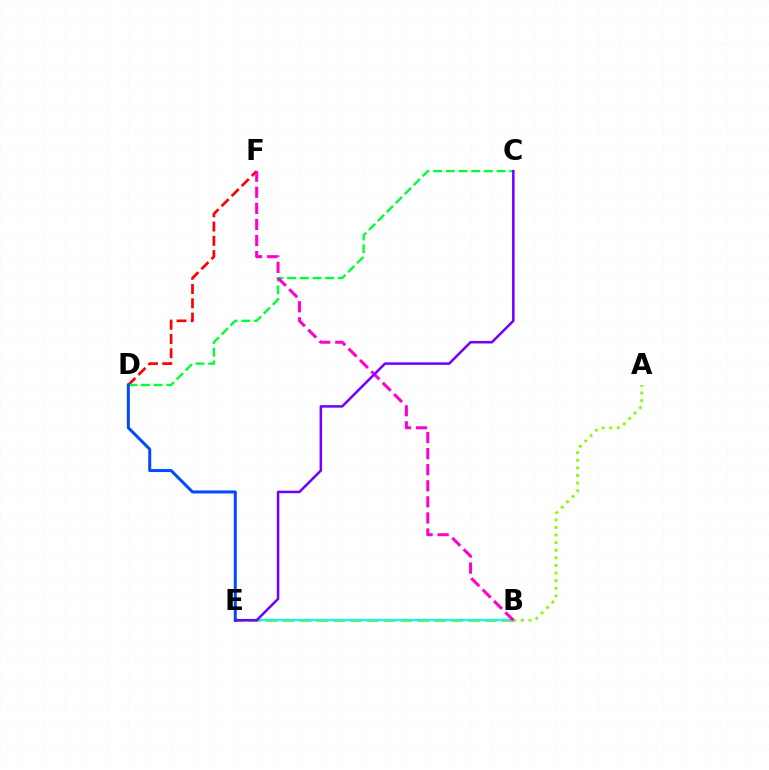{('D', 'F'): [{'color': '#ff0000', 'line_style': 'dashed', 'thickness': 1.94}], ('B', 'E'): [{'color': '#ffbd00', 'line_style': 'dashed', 'thickness': 2.29}, {'color': '#00fff6', 'line_style': 'solid', 'thickness': 1.71}], ('A', 'B'): [{'color': '#84ff00', 'line_style': 'dotted', 'thickness': 2.07}], ('C', 'D'): [{'color': '#00ff39', 'line_style': 'dashed', 'thickness': 1.72}], ('D', 'E'): [{'color': '#004bff', 'line_style': 'solid', 'thickness': 2.16}], ('B', 'F'): [{'color': '#ff00cf', 'line_style': 'dashed', 'thickness': 2.18}], ('C', 'E'): [{'color': '#7200ff', 'line_style': 'solid', 'thickness': 1.82}]}